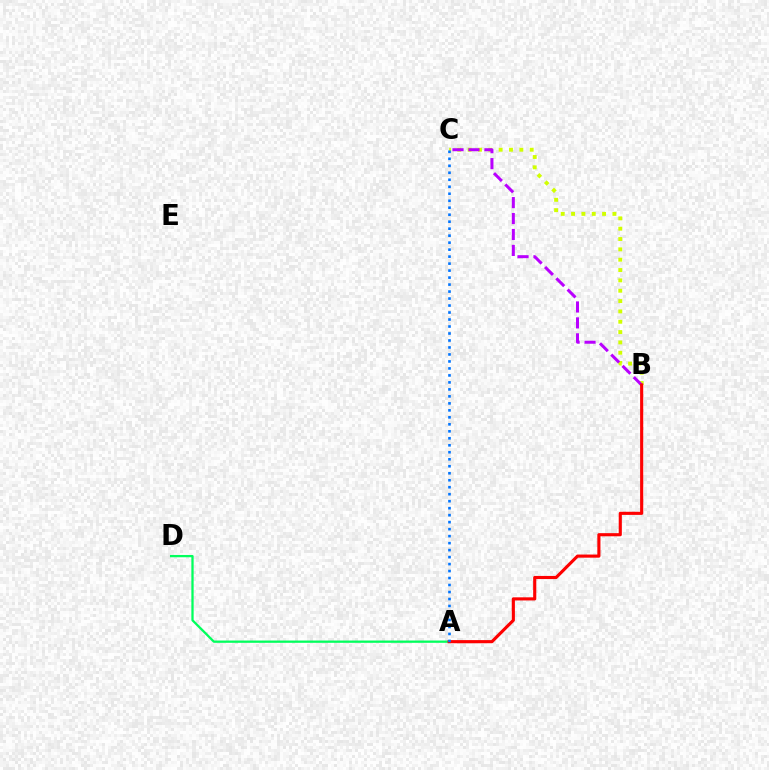{('B', 'C'): [{'color': '#d1ff00', 'line_style': 'dotted', 'thickness': 2.81}, {'color': '#b900ff', 'line_style': 'dashed', 'thickness': 2.17}], ('A', 'D'): [{'color': '#00ff5c', 'line_style': 'solid', 'thickness': 1.64}], ('A', 'B'): [{'color': '#ff0000', 'line_style': 'solid', 'thickness': 2.25}], ('A', 'C'): [{'color': '#0074ff', 'line_style': 'dotted', 'thickness': 1.9}]}